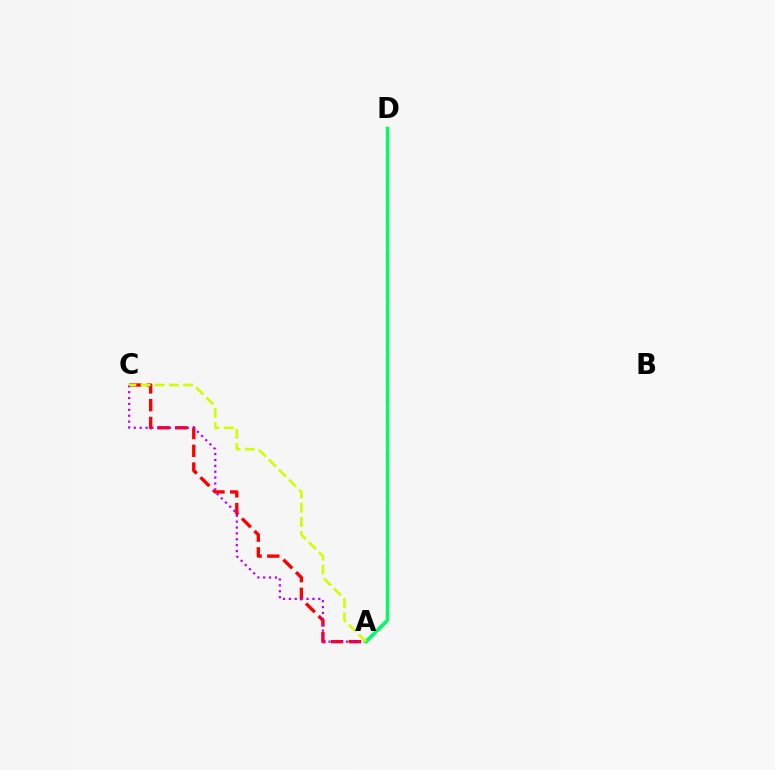{('A', 'D'): [{'color': '#0074ff', 'line_style': 'dashed', 'thickness': 2.27}, {'color': '#00ff5c', 'line_style': 'solid', 'thickness': 2.38}], ('A', 'C'): [{'color': '#ff0000', 'line_style': 'dashed', 'thickness': 2.41}, {'color': '#b900ff', 'line_style': 'dotted', 'thickness': 1.6}, {'color': '#d1ff00', 'line_style': 'dashed', 'thickness': 1.92}]}